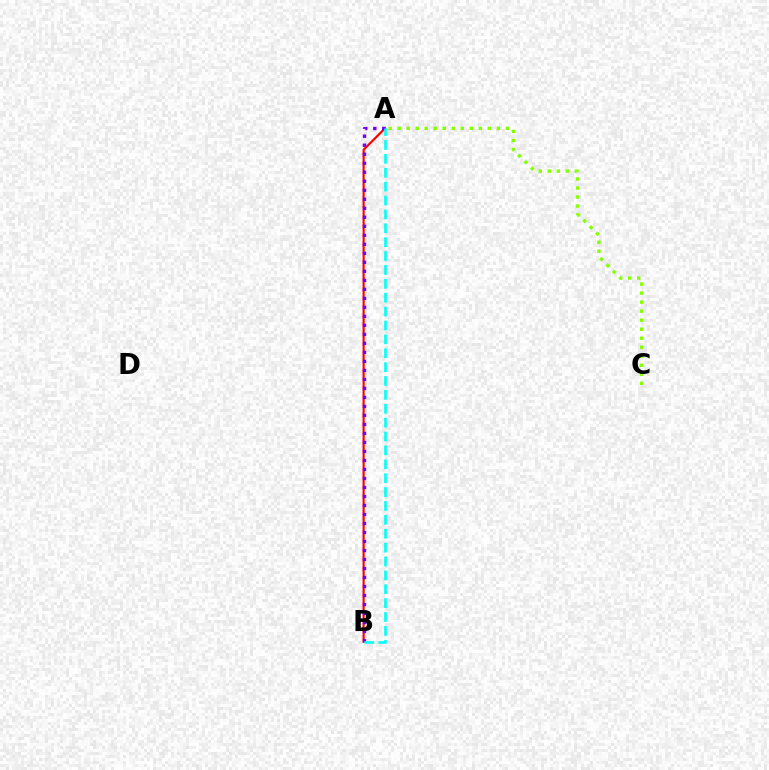{('A', 'C'): [{'color': '#84ff00', 'line_style': 'dotted', 'thickness': 2.45}], ('A', 'B'): [{'color': '#ff0000', 'line_style': 'solid', 'thickness': 1.54}, {'color': '#7200ff', 'line_style': 'dotted', 'thickness': 2.45}, {'color': '#00fff6', 'line_style': 'dashed', 'thickness': 1.89}]}